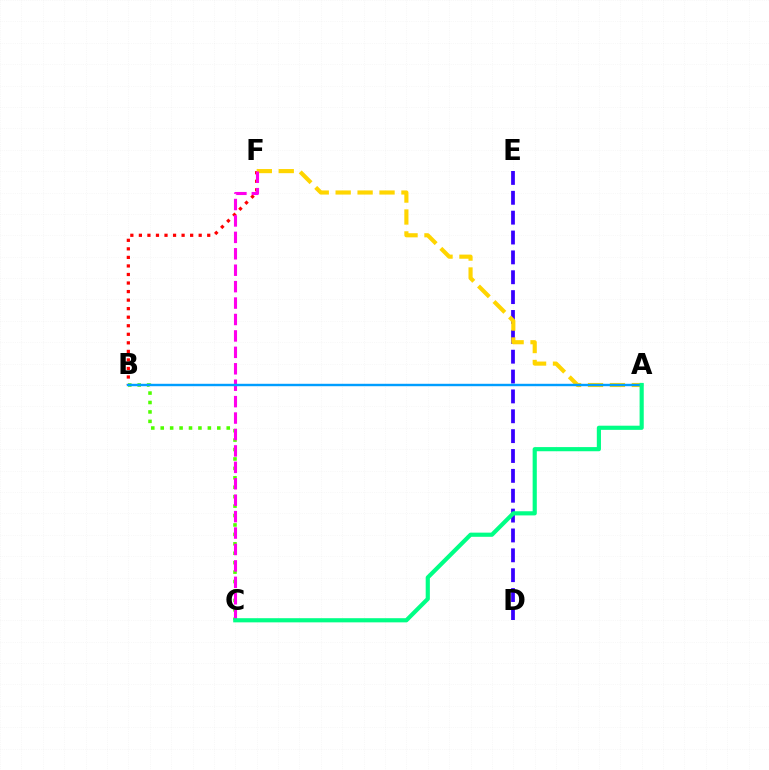{('D', 'E'): [{'color': '#3700ff', 'line_style': 'dashed', 'thickness': 2.7}], ('B', 'F'): [{'color': '#ff0000', 'line_style': 'dotted', 'thickness': 2.32}], ('A', 'F'): [{'color': '#ffd500', 'line_style': 'dashed', 'thickness': 2.98}], ('B', 'C'): [{'color': '#4fff00', 'line_style': 'dotted', 'thickness': 2.56}], ('C', 'F'): [{'color': '#ff00ed', 'line_style': 'dashed', 'thickness': 2.23}], ('A', 'B'): [{'color': '#009eff', 'line_style': 'solid', 'thickness': 1.74}], ('A', 'C'): [{'color': '#00ff86', 'line_style': 'solid', 'thickness': 2.99}]}